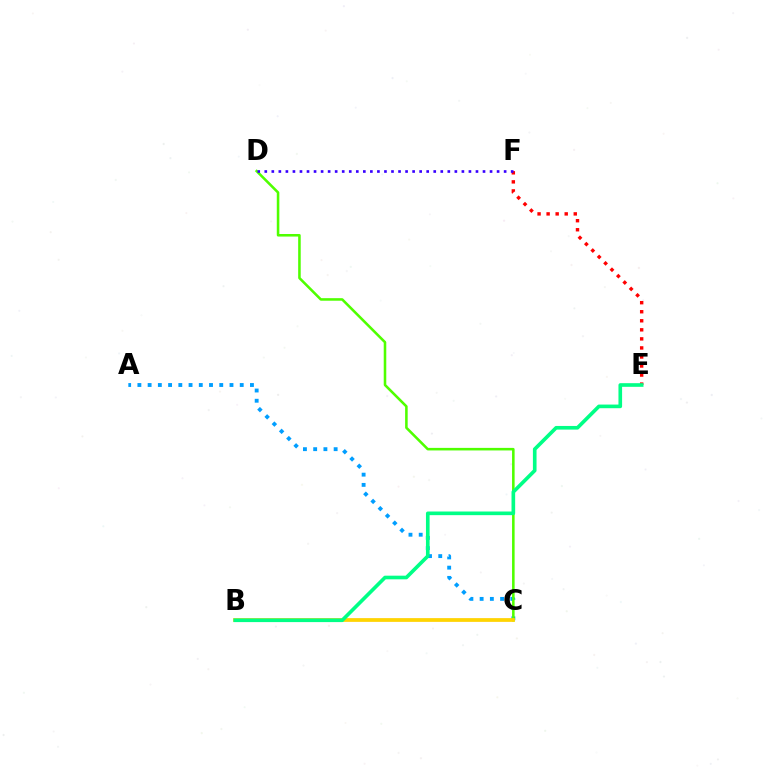{('B', 'C'): [{'color': '#ff00ed', 'line_style': 'solid', 'thickness': 1.55}, {'color': '#ffd500', 'line_style': 'solid', 'thickness': 2.68}], ('A', 'C'): [{'color': '#009eff', 'line_style': 'dotted', 'thickness': 2.78}], ('E', 'F'): [{'color': '#ff0000', 'line_style': 'dotted', 'thickness': 2.46}], ('C', 'D'): [{'color': '#4fff00', 'line_style': 'solid', 'thickness': 1.84}], ('D', 'F'): [{'color': '#3700ff', 'line_style': 'dotted', 'thickness': 1.91}], ('B', 'E'): [{'color': '#00ff86', 'line_style': 'solid', 'thickness': 2.62}]}